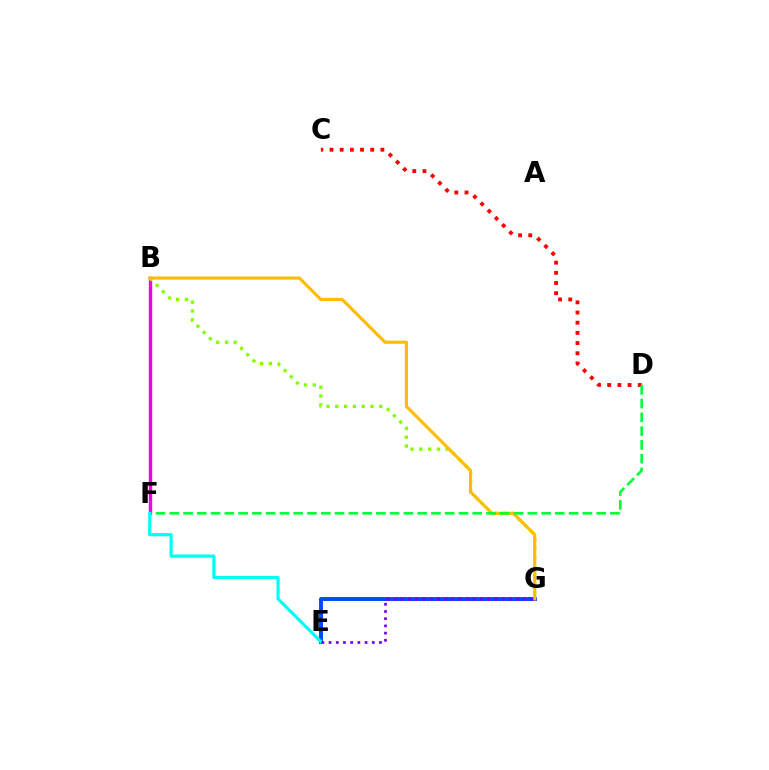{('B', 'F'): [{'color': '#ff00cf', 'line_style': 'solid', 'thickness': 2.43}], ('B', 'G'): [{'color': '#84ff00', 'line_style': 'dotted', 'thickness': 2.39}, {'color': '#ffbd00', 'line_style': 'solid', 'thickness': 2.27}], ('E', 'G'): [{'color': '#004bff', 'line_style': 'solid', 'thickness': 2.84}, {'color': '#7200ff', 'line_style': 'dotted', 'thickness': 1.96}], ('C', 'D'): [{'color': '#ff0000', 'line_style': 'dotted', 'thickness': 2.77}], ('D', 'F'): [{'color': '#00ff39', 'line_style': 'dashed', 'thickness': 1.87}], ('E', 'F'): [{'color': '#00fff6', 'line_style': 'solid', 'thickness': 2.29}]}